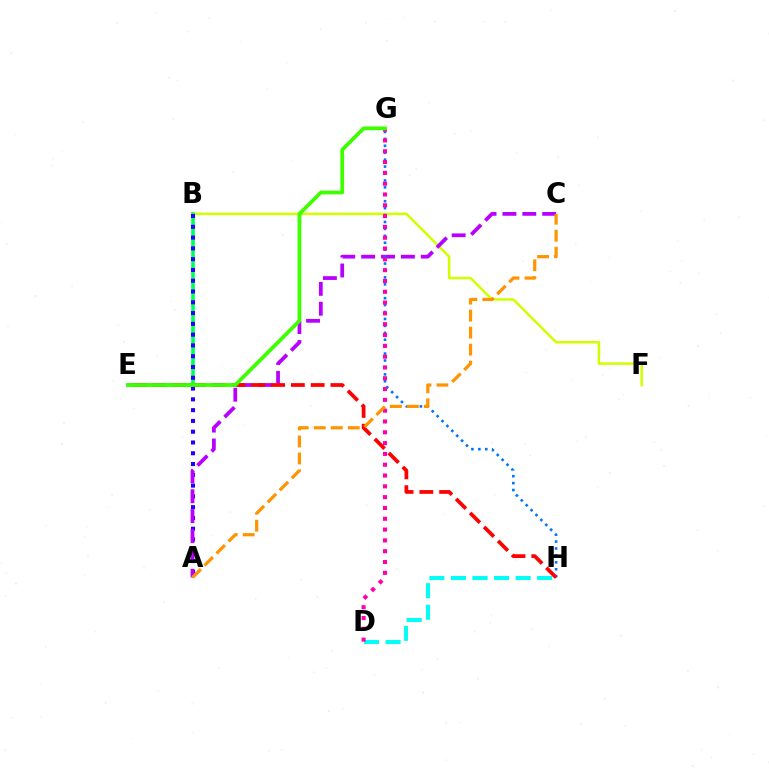{('B', 'F'): [{'color': '#d1ff00', 'line_style': 'solid', 'thickness': 1.83}], ('B', 'E'): [{'color': '#00ff5c', 'line_style': 'solid', 'thickness': 2.62}], ('D', 'H'): [{'color': '#00fff6', 'line_style': 'dashed', 'thickness': 2.93}], ('A', 'B'): [{'color': '#2500ff', 'line_style': 'dotted', 'thickness': 2.93}], ('A', 'C'): [{'color': '#b900ff', 'line_style': 'dashed', 'thickness': 2.7}, {'color': '#ff9400', 'line_style': 'dashed', 'thickness': 2.31}], ('G', 'H'): [{'color': '#0074ff', 'line_style': 'dotted', 'thickness': 1.88}], ('D', 'G'): [{'color': '#ff00ac', 'line_style': 'dotted', 'thickness': 2.94}], ('E', 'H'): [{'color': '#ff0000', 'line_style': 'dashed', 'thickness': 2.69}], ('E', 'G'): [{'color': '#3dff00', 'line_style': 'solid', 'thickness': 2.7}]}